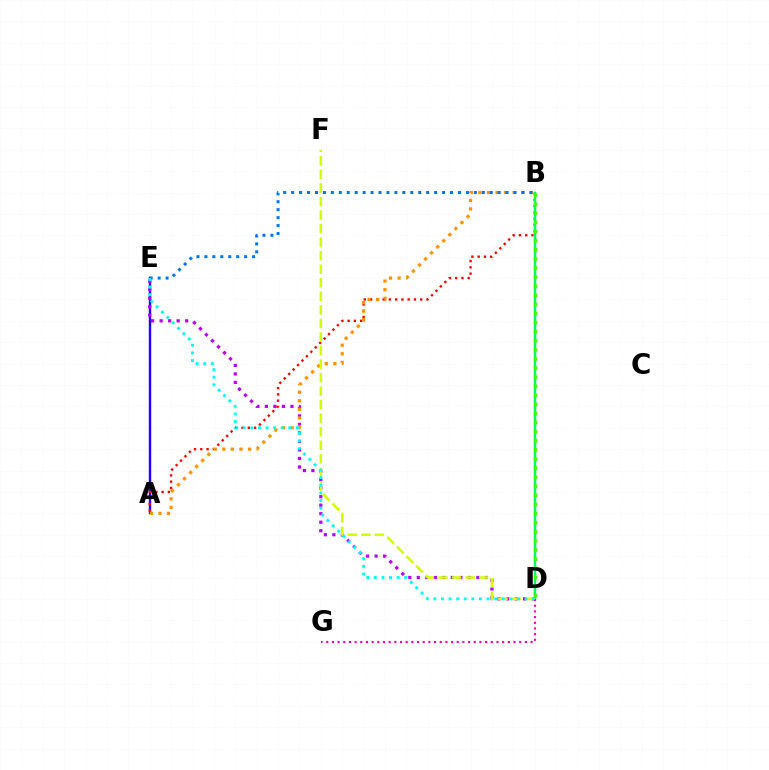{('A', 'E'): [{'color': '#2500ff', 'line_style': 'solid', 'thickness': 1.74}], ('D', 'E'): [{'color': '#b900ff', 'line_style': 'dotted', 'thickness': 2.31}, {'color': '#00fff6', 'line_style': 'dotted', 'thickness': 2.06}], ('A', 'B'): [{'color': '#ff0000', 'line_style': 'dotted', 'thickness': 1.7}, {'color': '#ff9400', 'line_style': 'dotted', 'thickness': 2.33}], ('B', 'D'): [{'color': '#00ff5c', 'line_style': 'solid', 'thickness': 1.8}, {'color': '#3dff00', 'line_style': 'dotted', 'thickness': 2.47}], ('D', 'F'): [{'color': '#d1ff00', 'line_style': 'dashed', 'thickness': 1.84}], ('D', 'G'): [{'color': '#ff00ac', 'line_style': 'dotted', 'thickness': 1.54}], ('B', 'E'): [{'color': '#0074ff', 'line_style': 'dotted', 'thickness': 2.16}]}